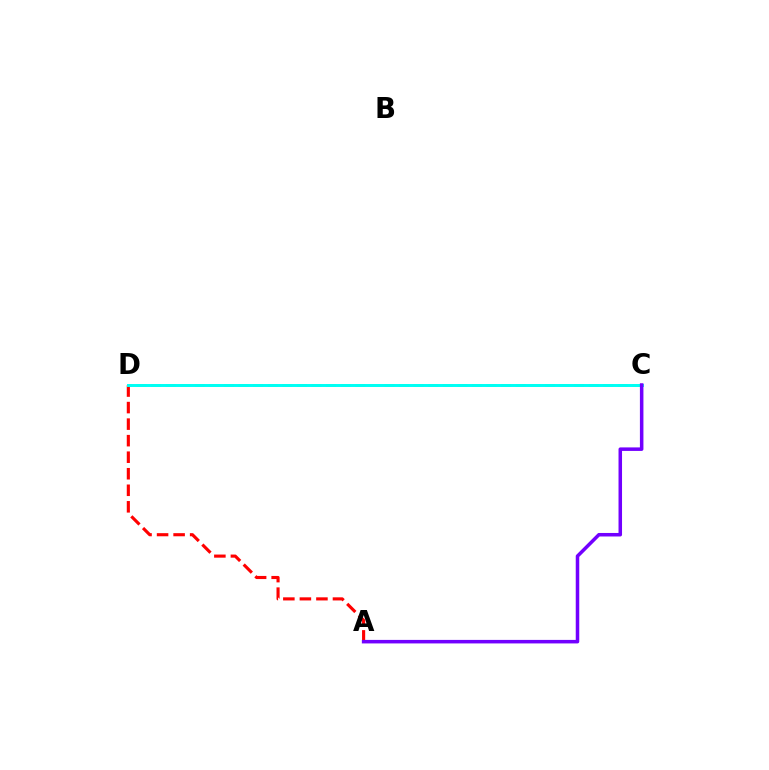{('A', 'D'): [{'color': '#ff0000', 'line_style': 'dashed', 'thickness': 2.25}], ('C', 'D'): [{'color': '#84ff00', 'line_style': 'dashed', 'thickness': 1.98}, {'color': '#00fff6', 'line_style': 'solid', 'thickness': 2.13}], ('A', 'C'): [{'color': '#7200ff', 'line_style': 'solid', 'thickness': 2.53}]}